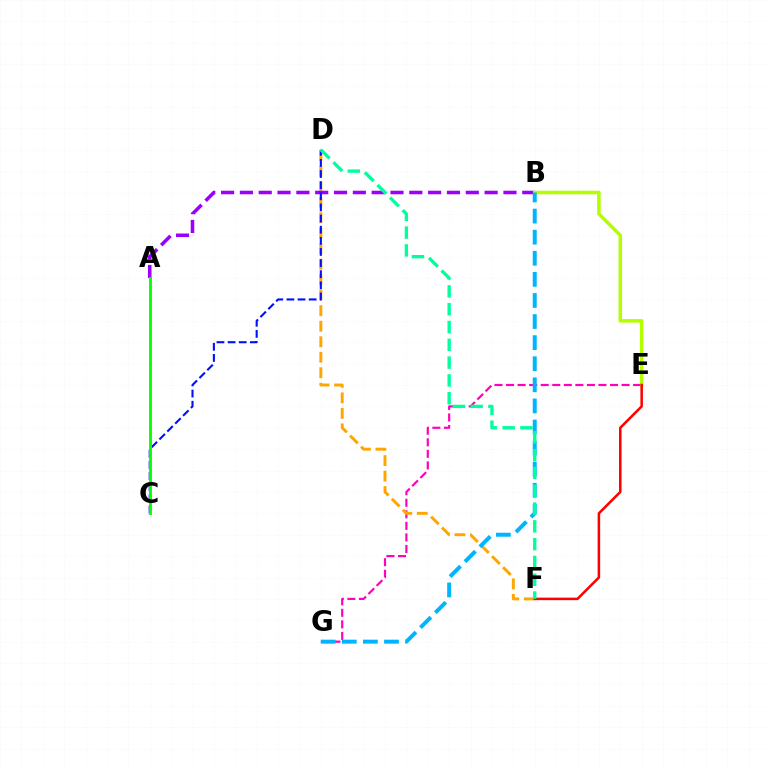{('E', 'G'): [{'color': '#ff00bd', 'line_style': 'dashed', 'thickness': 1.57}], ('D', 'F'): [{'color': '#ffa500', 'line_style': 'dashed', 'thickness': 2.11}, {'color': '#00ff9d', 'line_style': 'dashed', 'thickness': 2.42}], ('A', 'B'): [{'color': '#9b00ff', 'line_style': 'dashed', 'thickness': 2.56}], ('B', 'E'): [{'color': '#b3ff00', 'line_style': 'solid', 'thickness': 2.53}], ('C', 'D'): [{'color': '#0010ff', 'line_style': 'dashed', 'thickness': 1.51}], ('E', 'F'): [{'color': '#ff0000', 'line_style': 'solid', 'thickness': 1.82}], ('A', 'C'): [{'color': '#08ff00', 'line_style': 'solid', 'thickness': 2.08}], ('B', 'G'): [{'color': '#00b5ff', 'line_style': 'dashed', 'thickness': 2.87}]}